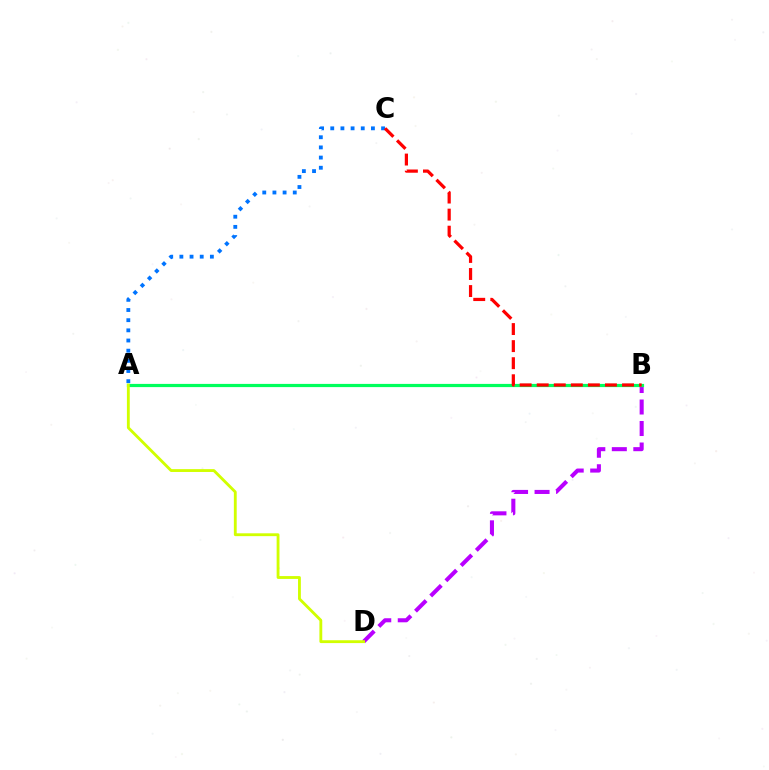{('B', 'D'): [{'color': '#b900ff', 'line_style': 'dashed', 'thickness': 2.92}], ('A', 'B'): [{'color': '#00ff5c', 'line_style': 'solid', 'thickness': 2.31}], ('A', 'C'): [{'color': '#0074ff', 'line_style': 'dotted', 'thickness': 2.76}], ('A', 'D'): [{'color': '#d1ff00', 'line_style': 'solid', 'thickness': 2.05}], ('B', 'C'): [{'color': '#ff0000', 'line_style': 'dashed', 'thickness': 2.32}]}